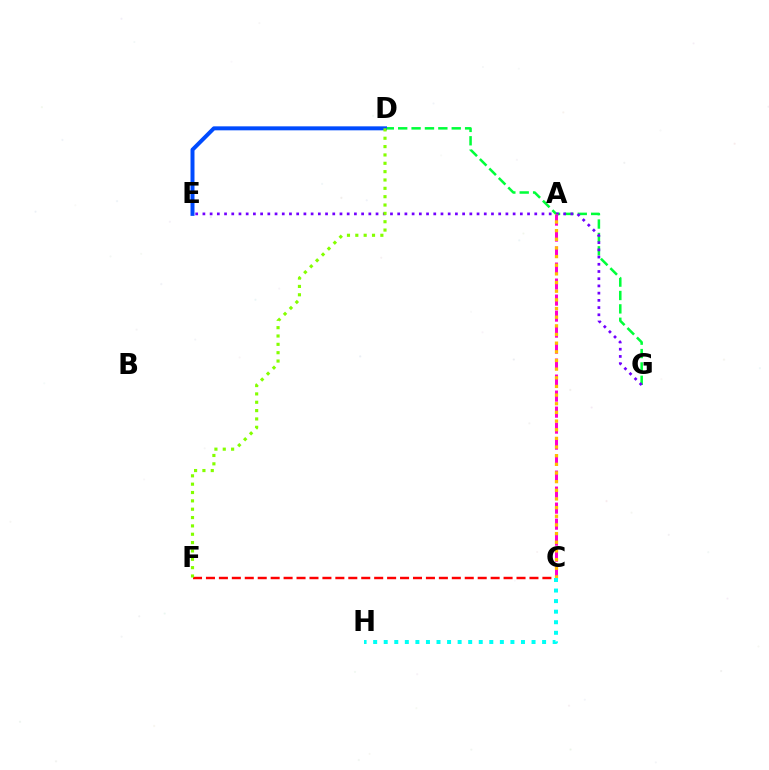{('C', 'F'): [{'color': '#ff0000', 'line_style': 'dashed', 'thickness': 1.76}], ('D', 'G'): [{'color': '#00ff39', 'line_style': 'dashed', 'thickness': 1.82}], ('A', 'C'): [{'color': '#ff00cf', 'line_style': 'dashed', 'thickness': 2.17}, {'color': '#ffbd00', 'line_style': 'dotted', 'thickness': 2.35}], ('E', 'G'): [{'color': '#7200ff', 'line_style': 'dotted', 'thickness': 1.96}], ('D', 'E'): [{'color': '#004bff', 'line_style': 'solid', 'thickness': 2.87}], ('D', 'F'): [{'color': '#84ff00', 'line_style': 'dotted', 'thickness': 2.27}], ('C', 'H'): [{'color': '#00fff6', 'line_style': 'dotted', 'thickness': 2.87}]}